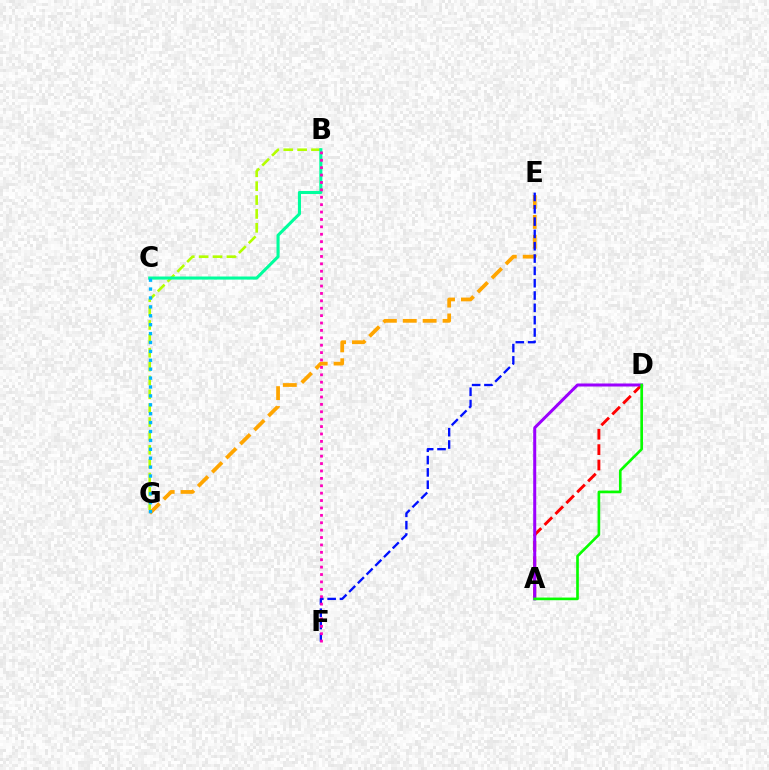{('A', 'D'): [{'color': '#ff0000', 'line_style': 'dashed', 'thickness': 2.09}, {'color': '#9b00ff', 'line_style': 'solid', 'thickness': 2.17}, {'color': '#08ff00', 'line_style': 'solid', 'thickness': 1.91}], ('B', 'G'): [{'color': '#b3ff00', 'line_style': 'dashed', 'thickness': 1.88}], ('E', 'G'): [{'color': '#ffa500', 'line_style': 'dashed', 'thickness': 2.7}], ('B', 'C'): [{'color': '#00ff9d', 'line_style': 'solid', 'thickness': 2.22}], ('E', 'F'): [{'color': '#0010ff', 'line_style': 'dashed', 'thickness': 1.67}], ('C', 'G'): [{'color': '#00b5ff', 'line_style': 'dotted', 'thickness': 2.42}], ('B', 'F'): [{'color': '#ff00bd', 'line_style': 'dotted', 'thickness': 2.01}]}